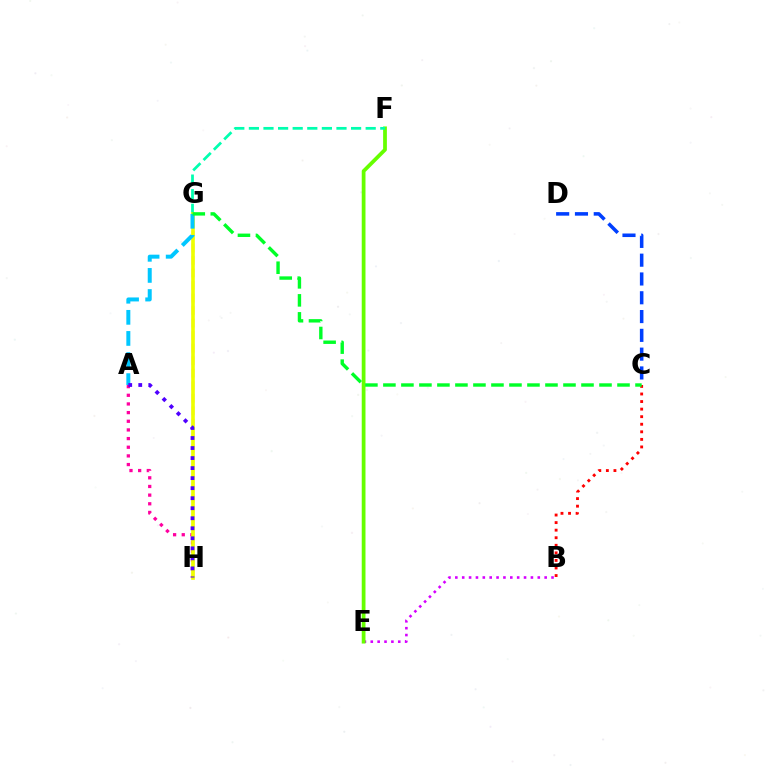{('B', 'E'): [{'color': '#d600ff', 'line_style': 'dotted', 'thickness': 1.87}], ('A', 'H'): [{'color': '#ff00a0', 'line_style': 'dotted', 'thickness': 2.35}, {'color': '#4f00ff', 'line_style': 'dotted', 'thickness': 2.72}], ('E', 'F'): [{'color': '#66ff00', 'line_style': 'solid', 'thickness': 2.71}], ('G', 'H'): [{'color': '#ff8800', 'line_style': 'dashed', 'thickness': 1.7}, {'color': '#eeff00', 'line_style': 'solid', 'thickness': 2.61}], ('F', 'G'): [{'color': '#00ffaf', 'line_style': 'dashed', 'thickness': 1.98}], ('A', 'G'): [{'color': '#00c7ff', 'line_style': 'dashed', 'thickness': 2.87}], ('B', 'C'): [{'color': '#ff0000', 'line_style': 'dotted', 'thickness': 2.06}], ('C', 'G'): [{'color': '#00ff27', 'line_style': 'dashed', 'thickness': 2.45}], ('C', 'D'): [{'color': '#003fff', 'line_style': 'dashed', 'thickness': 2.55}]}